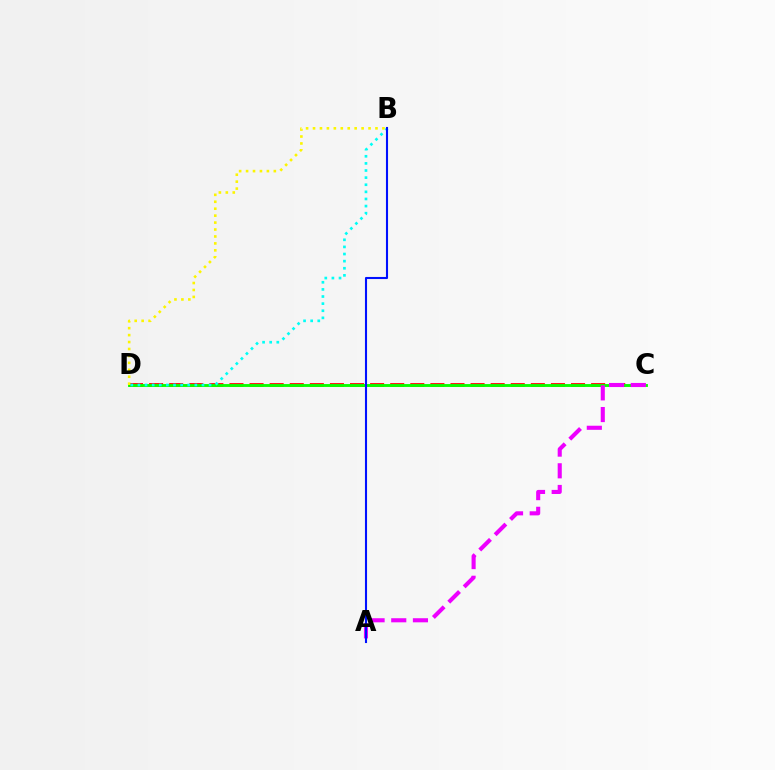{('C', 'D'): [{'color': '#ff0000', 'line_style': 'dashed', 'thickness': 2.73}, {'color': '#08ff00', 'line_style': 'solid', 'thickness': 2.08}], ('B', 'D'): [{'color': '#fcf500', 'line_style': 'dotted', 'thickness': 1.89}, {'color': '#00fff6', 'line_style': 'dotted', 'thickness': 1.93}], ('A', 'C'): [{'color': '#ee00ff', 'line_style': 'dashed', 'thickness': 2.95}], ('A', 'B'): [{'color': '#0010ff', 'line_style': 'solid', 'thickness': 1.51}]}